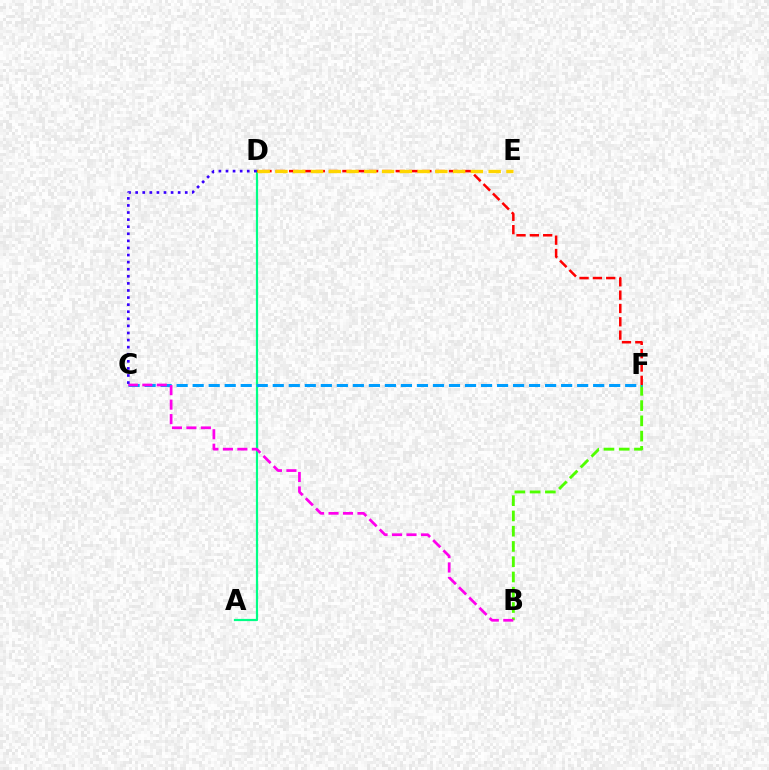{('B', 'F'): [{'color': '#4fff00', 'line_style': 'dashed', 'thickness': 2.07}], ('A', 'D'): [{'color': '#00ff86', 'line_style': 'solid', 'thickness': 1.59}], ('C', 'F'): [{'color': '#009eff', 'line_style': 'dashed', 'thickness': 2.18}], ('D', 'F'): [{'color': '#ff0000', 'line_style': 'dashed', 'thickness': 1.81}], ('B', 'C'): [{'color': '#ff00ed', 'line_style': 'dashed', 'thickness': 1.97}], ('D', 'E'): [{'color': '#ffd500', 'line_style': 'dashed', 'thickness': 2.41}], ('C', 'D'): [{'color': '#3700ff', 'line_style': 'dotted', 'thickness': 1.93}]}